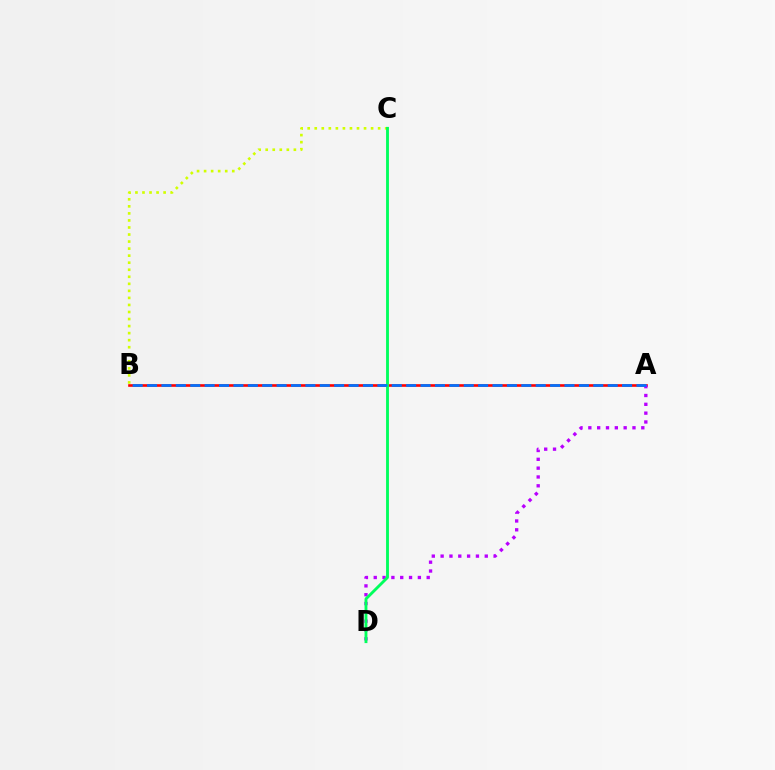{('A', 'B'): [{'color': '#ff0000', 'line_style': 'solid', 'thickness': 1.89}, {'color': '#0074ff', 'line_style': 'dashed', 'thickness': 1.96}], ('B', 'C'): [{'color': '#d1ff00', 'line_style': 'dotted', 'thickness': 1.91}], ('A', 'D'): [{'color': '#b900ff', 'line_style': 'dotted', 'thickness': 2.4}], ('C', 'D'): [{'color': '#00ff5c', 'line_style': 'solid', 'thickness': 2.06}]}